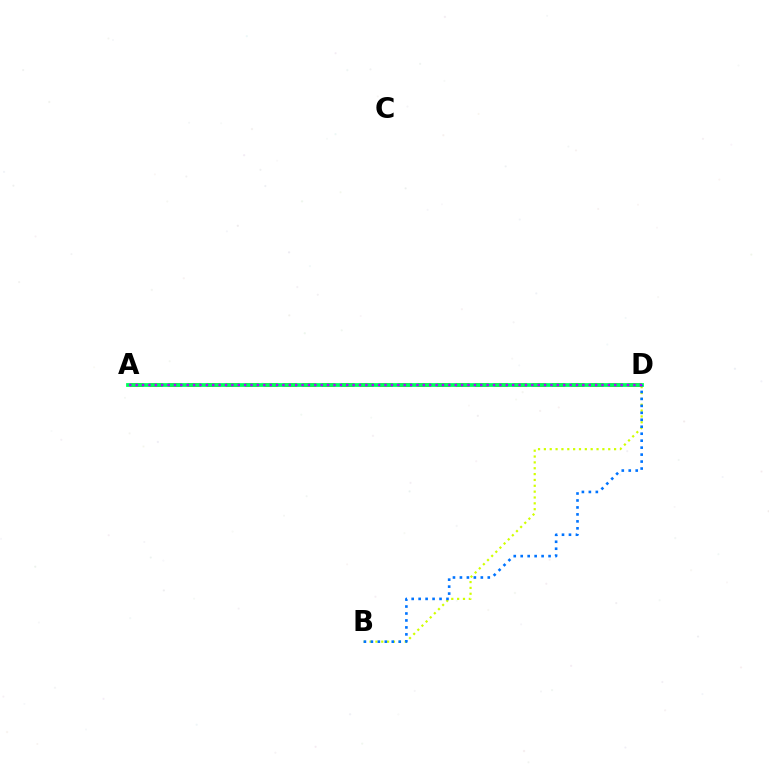{('B', 'D'): [{'color': '#d1ff00', 'line_style': 'dotted', 'thickness': 1.59}, {'color': '#0074ff', 'line_style': 'dotted', 'thickness': 1.89}], ('A', 'D'): [{'color': '#ff0000', 'line_style': 'dashed', 'thickness': 2.6}, {'color': '#00ff5c', 'line_style': 'solid', 'thickness': 2.73}, {'color': '#b900ff', 'line_style': 'dotted', 'thickness': 1.73}]}